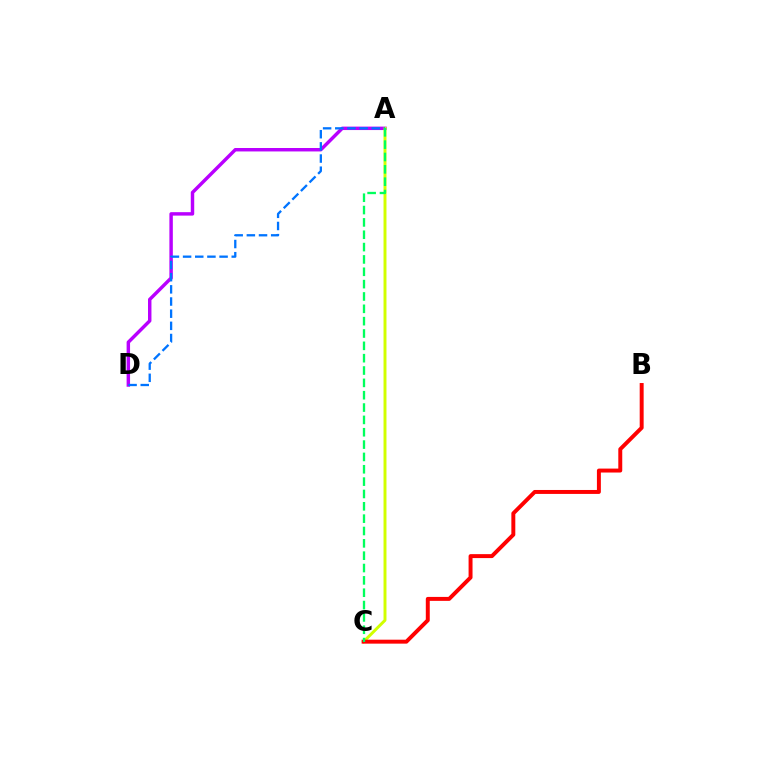{('A', 'D'): [{'color': '#b900ff', 'line_style': 'solid', 'thickness': 2.48}, {'color': '#0074ff', 'line_style': 'dashed', 'thickness': 1.65}], ('A', 'C'): [{'color': '#d1ff00', 'line_style': 'solid', 'thickness': 2.13}, {'color': '#00ff5c', 'line_style': 'dashed', 'thickness': 1.68}], ('B', 'C'): [{'color': '#ff0000', 'line_style': 'solid', 'thickness': 2.84}]}